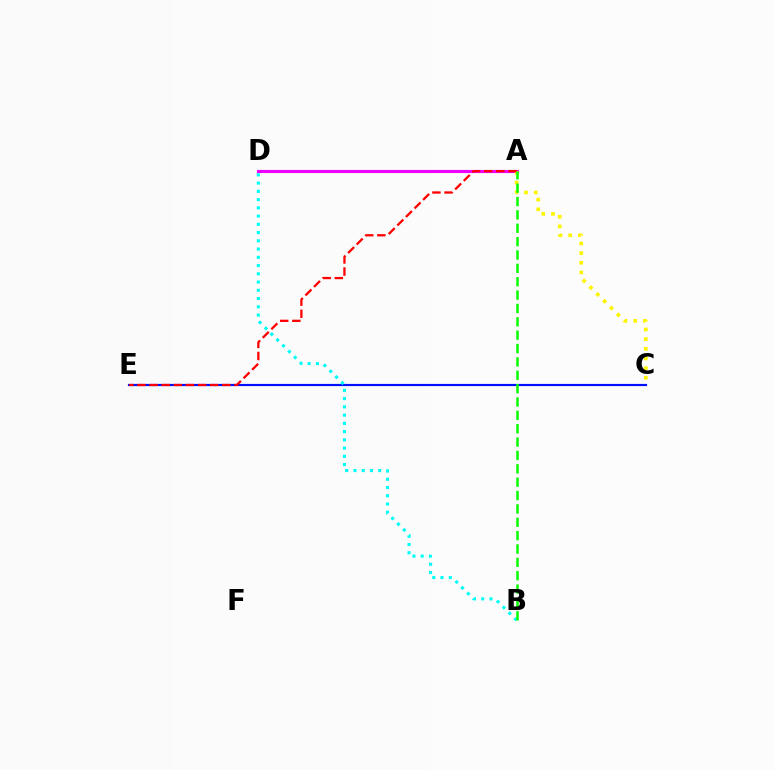{('A', 'D'): [{'color': '#ee00ff', 'line_style': 'solid', 'thickness': 2.25}], ('A', 'C'): [{'color': '#fcf500', 'line_style': 'dotted', 'thickness': 2.62}], ('C', 'E'): [{'color': '#0010ff', 'line_style': 'solid', 'thickness': 1.57}], ('B', 'D'): [{'color': '#00fff6', 'line_style': 'dotted', 'thickness': 2.24}], ('A', 'E'): [{'color': '#ff0000', 'line_style': 'dashed', 'thickness': 1.65}], ('A', 'B'): [{'color': '#08ff00', 'line_style': 'dashed', 'thickness': 1.82}]}